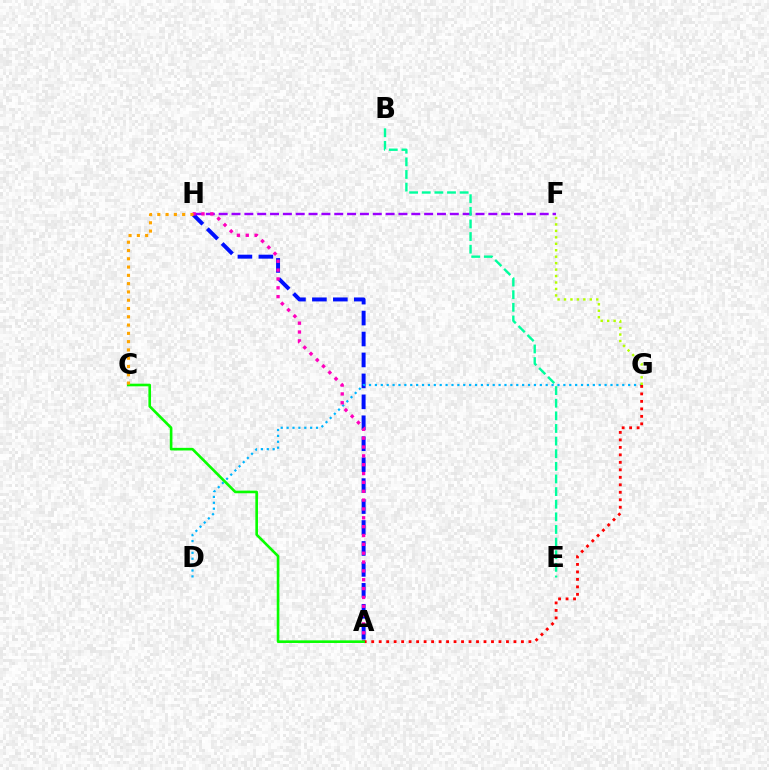{('F', 'H'): [{'color': '#9b00ff', 'line_style': 'dashed', 'thickness': 1.74}], ('A', 'H'): [{'color': '#0010ff', 'line_style': 'dashed', 'thickness': 2.85}, {'color': '#ff00bd', 'line_style': 'dotted', 'thickness': 2.4}], ('D', 'G'): [{'color': '#00b5ff', 'line_style': 'dotted', 'thickness': 1.6}], ('B', 'E'): [{'color': '#00ff9d', 'line_style': 'dashed', 'thickness': 1.72}], ('F', 'G'): [{'color': '#b3ff00', 'line_style': 'dotted', 'thickness': 1.75}], ('A', 'G'): [{'color': '#ff0000', 'line_style': 'dotted', 'thickness': 2.03}], ('A', 'C'): [{'color': '#08ff00', 'line_style': 'solid', 'thickness': 1.89}], ('C', 'H'): [{'color': '#ffa500', 'line_style': 'dotted', 'thickness': 2.25}]}